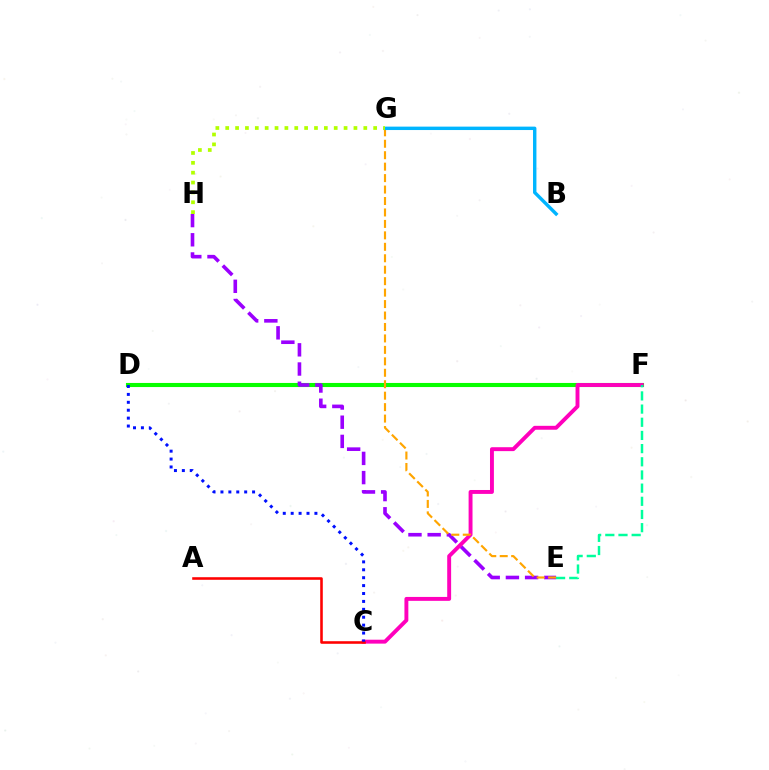{('D', 'F'): [{'color': '#08ff00', 'line_style': 'solid', 'thickness': 2.95}], ('E', 'H'): [{'color': '#9b00ff', 'line_style': 'dashed', 'thickness': 2.61}], ('C', 'F'): [{'color': '#ff00bd', 'line_style': 'solid', 'thickness': 2.81}], ('A', 'C'): [{'color': '#ff0000', 'line_style': 'solid', 'thickness': 1.85}], ('E', 'G'): [{'color': '#ffa500', 'line_style': 'dashed', 'thickness': 1.56}], ('E', 'F'): [{'color': '#00ff9d', 'line_style': 'dashed', 'thickness': 1.79}], ('C', 'D'): [{'color': '#0010ff', 'line_style': 'dotted', 'thickness': 2.15}], ('B', 'G'): [{'color': '#00b5ff', 'line_style': 'solid', 'thickness': 2.46}], ('G', 'H'): [{'color': '#b3ff00', 'line_style': 'dotted', 'thickness': 2.68}]}